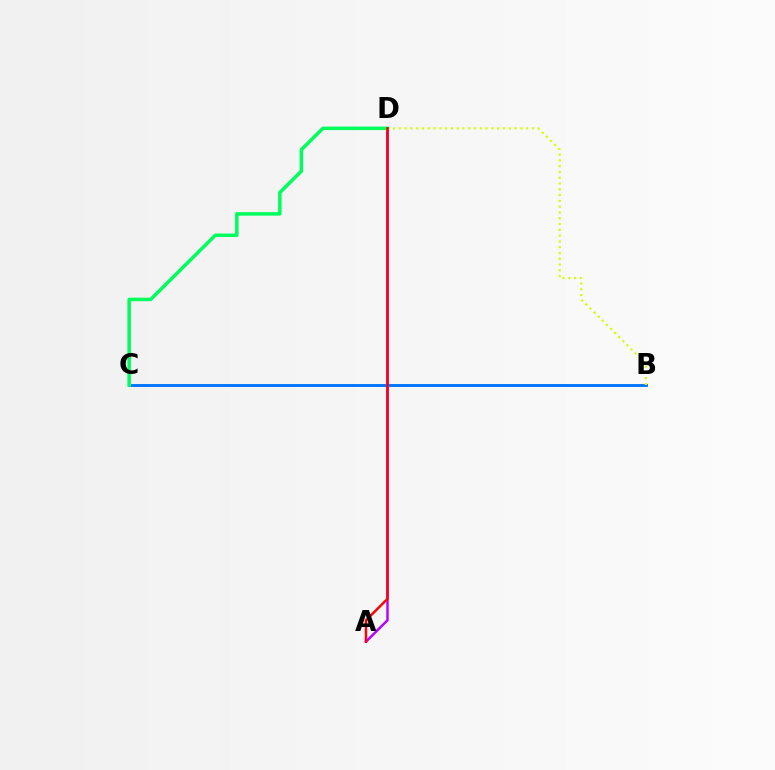{('B', 'C'): [{'color': '#0074ff', 'line_style': 'solid', 'thickness': 2.07}], ('B', 'D'): [{'color': '#d1ff00', 'line_style': 'dotted', 'thickness': 1.57}], ('A', 'D'): [{'color': '#b900ff', 'line_style': 'solid', 'thickness': 1.76}, {'color': '#ff0000', 'line_style': 'solid', 'thickness': 1.77}], ('C', 'D'): [{'color': '#00ff5c', 'line_style': 'solid', 'thickness': 2.53}]}